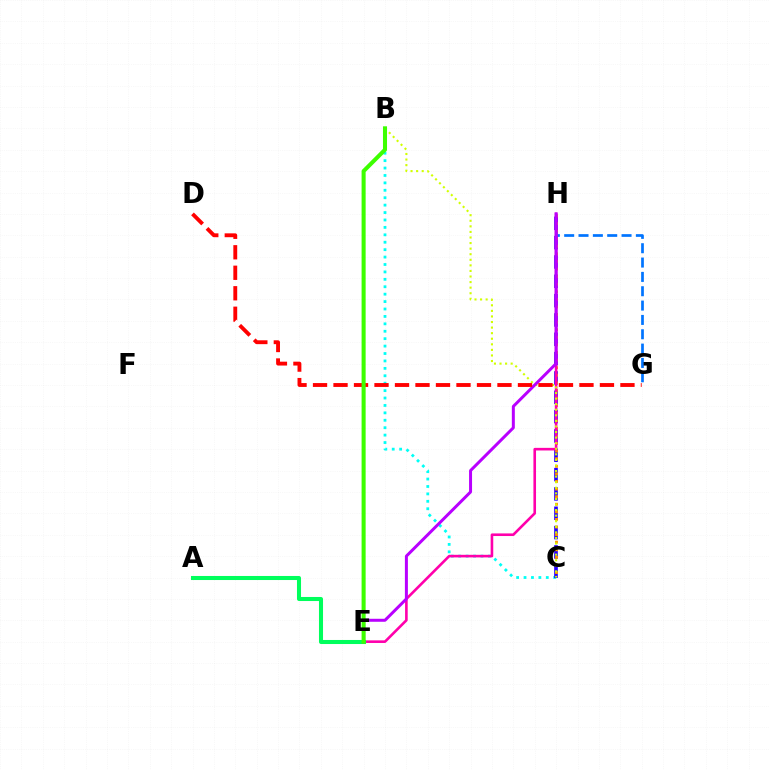{('B', 'C'): [{'color': '#00fff6', 'line_style': 'dotted', 'thickness': 2.02}, {'color': '#d1ff00', 'line_style': 'dotted', 'thickness': 1.51}], ('G', 'H'): [{'color': '#0074ff', 'line_style': 'dashed', 'thickness': 1.95}], ('C', 'H'): [{'color': '#2500ff', 'line_style': 'dashed', 'thickness': 2.63}, {'color': '#ff9400', 'line_style': 'dotted', 'thickness': 2.06}], ('E', 'H'): [{'color': '#ff00ac', 'line_style': 'solid', 'thickness': 1.88}, {'color': '#b900ff', 'line_style': 'solid', 'thickness': 2.15}], ('A', 'E'): [{'color': '#00ff5c', 'line_style': 'solid', 'thickness': 2.92}], ('D', 'G'): [{'color': '#ff0000', 'line_style': 'dashed', 'thickness': 2.78}], ('B', 'E'): [{'color': '#3dff00', 'line_style': 'solid', 'thickness': 2.91}]}